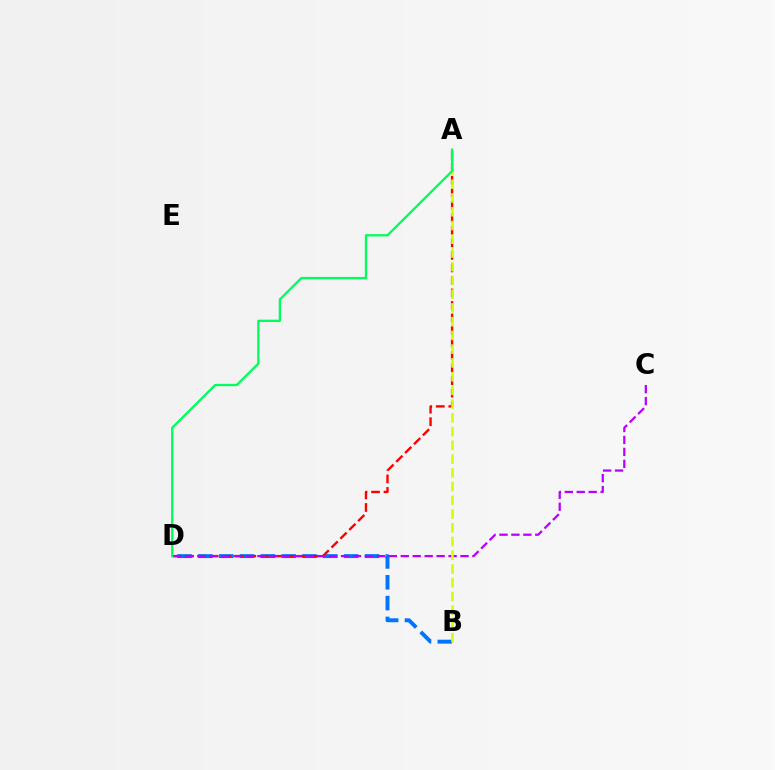{('B', 'D'): [{'color': '#0074ff', 'line_style': 'dashed', 'thickness': 2.83}], ('A', 'D'): [{'color': '#ff0000', 'line_style': 'dashed', 'thickness': 1.7}, {'color': '#00ff5c', 'line_style': 'solid', 'thickness': 1.66}], ('C', 'D'): [{'color': '#b900ff', 'line_style': 'dashed', 'thickness': 1.62}], ('A', 'B'): [{'color': '#d1ff00', 'line_style': 'dashed', 'thickness': 1.87}]}